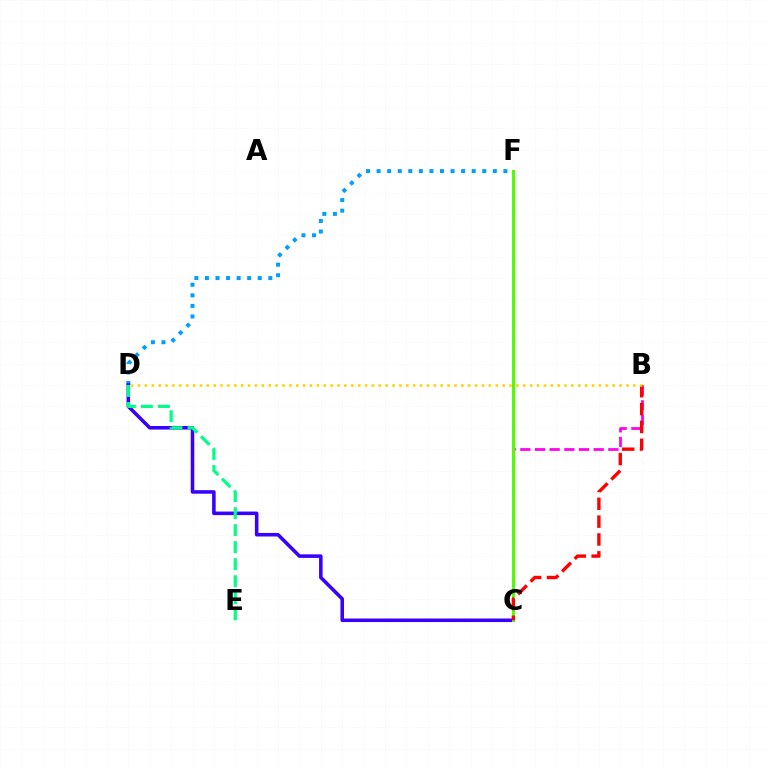{('D', 'F'): [{'color': '#009eff', 'line_style': 'dotted', 'thickness': 2.87}], ('C', 'D'): [{'color': '#3700ff', 'line_style': 'solid', 'thickness': 2.55}], ('B', 'C'): [{'color': '#ff00ed', 'line_style': 'dashed', 'thickness': 1.99}, {'color': '#ff0000', 'line_style': 'dashed', 'thickness': 2.42}], ('C', 'F'): [{'color': '#4fff00', 'line_style': 'solid', 'thickness': 2.15}], ('D', 'E'): [{'color': '#00ff86', 'line_style': 'dashed', 'thickness': 2.31}], ('B', 'D'): [{'color': '#ffd500', 'line_style': 'dotted', 'thickness': 1.87}]}